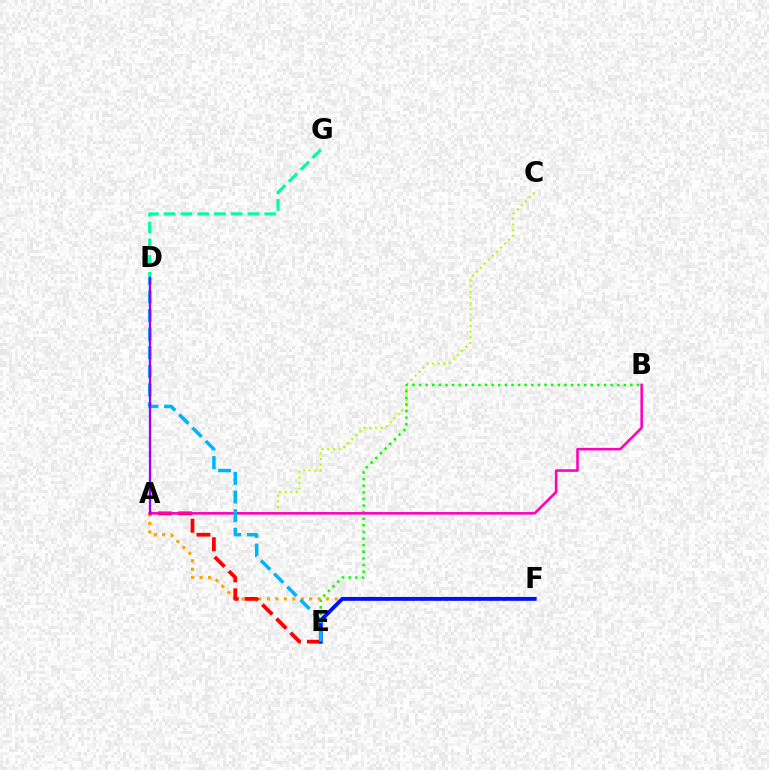{('A', 'C'): [{'color': '#b3ff00', 'line_style': 'dotted', 'thickness': 1.54}], ('A', 'F'): [{'color': '#ffa500', 'line_style': 'dotted', 'thickness': 2.3}], ('B', 'E'): [{'color': '#08ff00', 'line_style': 'dotted', 'thickness': 1.79}], ('D', 'G'): [{'color': '#00ff9d', 'line_style': 'dashed', 'thickness': 2.28}], ('A', 'E'): [{'color': '#ff0000', 'line_style': 'dashed', 'thickness': 2.71}], ('E', 'F'): [{'color': '#0010ff', 'line_style': 'solid', 'thickness': 2.8}], ('A', 'B'): [{'color': '#ff00bd', 'line_style': 'solid', 'thickness': 1.84}], ('D', 'E'): [{'color': '#00b5ff', 'line_style': 'dashed', 'thickness': 2.53}], ('A', 'D'): [{'color': '#9b00ff', 'line_style': 'solid', 'thickness': 1.65}]}